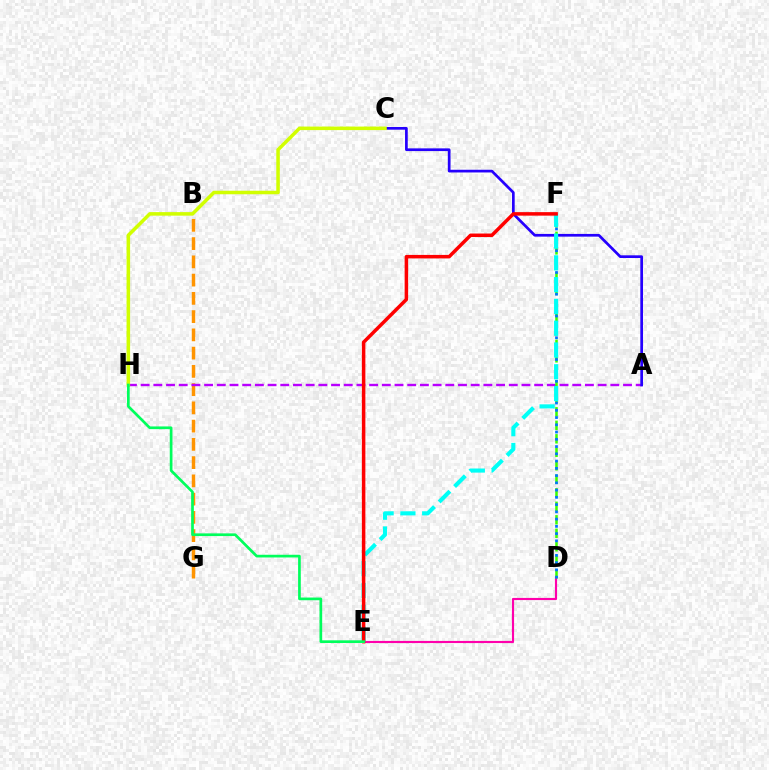{('B', 'G'): [{'color': '#ff9400', 'line_style': 'dashed', 'thickness': 2.48}], ('A', 'H'): [{'color': '#b900ff', 'line_style': 'dashed', 'thickness': 1.72}], ('A', 'C'): [{'color': '#2500ff', 'line_style': 'solid', 'thickness': 1.95}], ('D', 'E'): [{'color': '#ff00ac', 'line_style': 'solid', 'thickness': 1.55}], ('D', 'F'): [{'color': '#3dff00', 'line_style': 'dashed', 'thickness': 1.83}, {'color': '#0074ff', 'line_style': 'dotted', 'thickness': 1.97}], ('C', 'H'): [{'color': '#d1ff00', 'line_style': 'solid', 'thickness': 2.54}], ('E', 'F'): [{'color': '#00fff6', 'line_style': 'dashed', 'thickness': 2.96}, {'color': '#ff0000', 'line_style': 'solid', 'thickness': 2.52}], ('E', 'H'): [{'color': '#00ff5c', 'line_style': 'solid', 'thickness': 1.94}]}